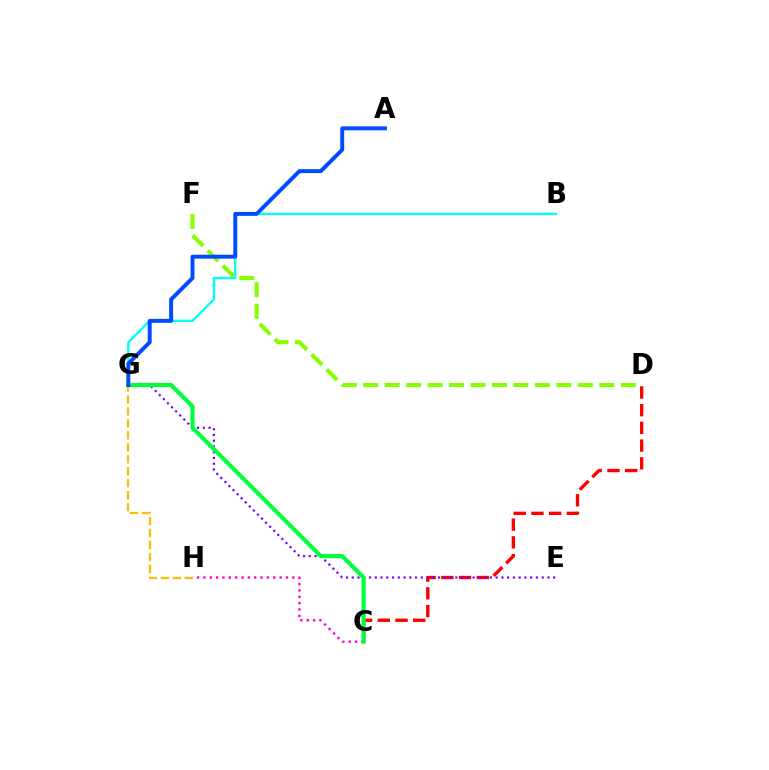{('D', 'F'): [{'color': '#84ff00', 'line_style': 'dashed', 'thickness': 2.92}], ('C', 'D'): [{'color': '#ff0000', 'line_style': 'dashed', 'thickness': 2.41}], ('E', 'G'): [{'color': '#7200ff', 'line_style': 'dotted', 'thickness': 1.56}], ('C', 'H'): [{'color': '#ff00cf', 'line_style': 'dotted', 'thickness': 1.73}], ('B', 'G'): [{'color': '#00fff6', 'line_style': 'solid', 'thickness': 1.69}], ('G', 'H'): [{'color': '#ffbd00', 'line_style': 'dashed', 'thickness': 1.63}], ('C', 'G'): [{'color': '#00ff39', 'line_style': 'solid', 'thickness': 2.97}], ('A', 'G'): [{'color': '#004bff', 'line_style': 'solid', 'thickness': 2.83}]}